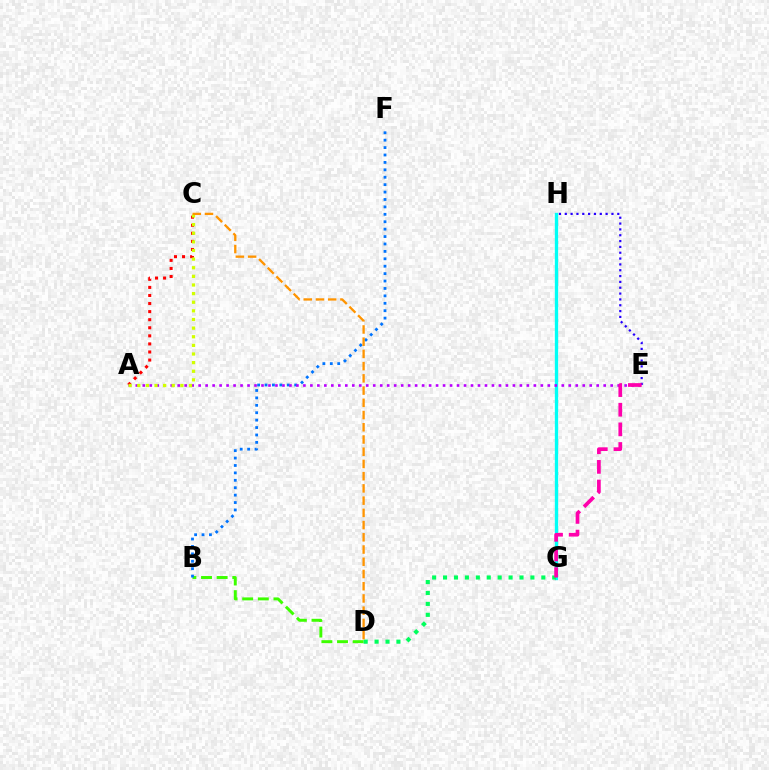{('E', 'H'): [{'color': '#2500ff', 'line_style': 'dotted', 'thickness': 1.59}], ('B', 'D'): [{'color': '#3dff00', 'line_style': 'dashed', 'thickness': 2.12}], ('B', 'F'): [{'color': '#0074ff', 'line_style': 'dotted', 'thickness': 2.01}], ('G', 'H'): [{'color': '#00fff6', 'line_style': 'solid', 'thickness': 2.4}], ('A', 'C'): [{'color': '#ff0000', 'line_style': 'dotted', 'thickness': 2.19}, {'color': '#d1ff00', 'line_style': 'dotted', 'thickness': 2.34}], ('A', 'E'): [{'color': '#b900ff', 'line_style': 'dotted', 'thickness': 1.9}], ('D', 'G'): [{'color': '#00ff5c', 'line_style': 'dotted', 'thickness': 2.97}], ('C', 'D'): [{'color': '#ff9400', 'line_style': 'dashed', 'thickness': 1.66}], ('E', 'G'): [{'color': '#ff00ac', 'line_style': 'dashed', 'thickness': 2.67}]}